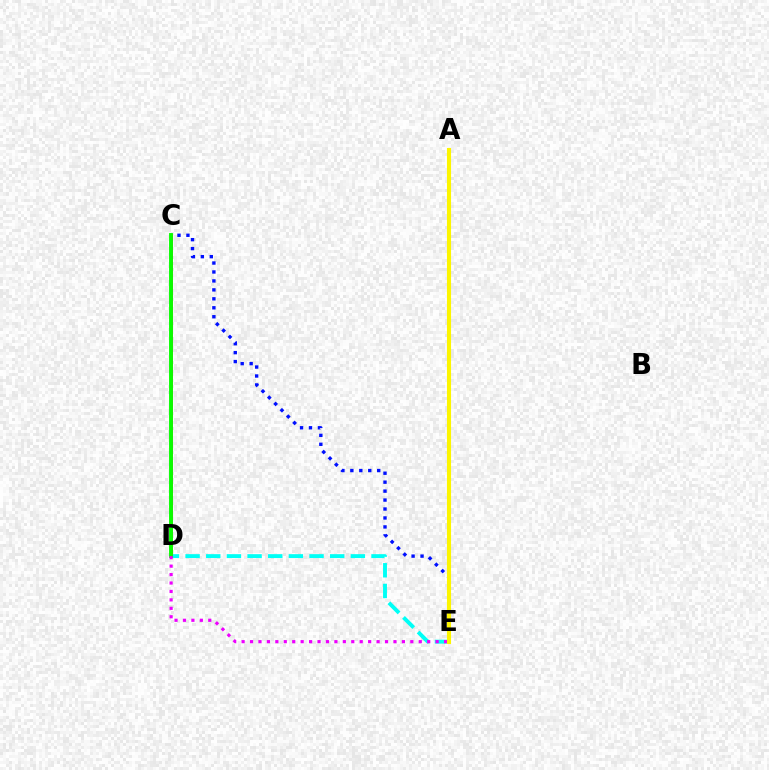{('C', 'E'): [{'color': '#0010ff', 'line_style': 'dotted', 'thickness': 2.43}], ('D', 'E'): [{'color': '#00fff6', 'line_style': 'dashed', 'thickness': 2.81}, {'color': '#ee00ff', 'line_style': 'dotted', 'thickness': 2.29}], ('C', 'D'): [{'color': '#ff0000', 'line_style': 'solid', 'thickness': 1.88}, {'color': '#08ff00', 'line_style': 'solid', 'thickness': 2.79}], ('A', 'E'): [{'color': '#fcf500', 'line_style': 'solid', 'thickness': 2.95}]}